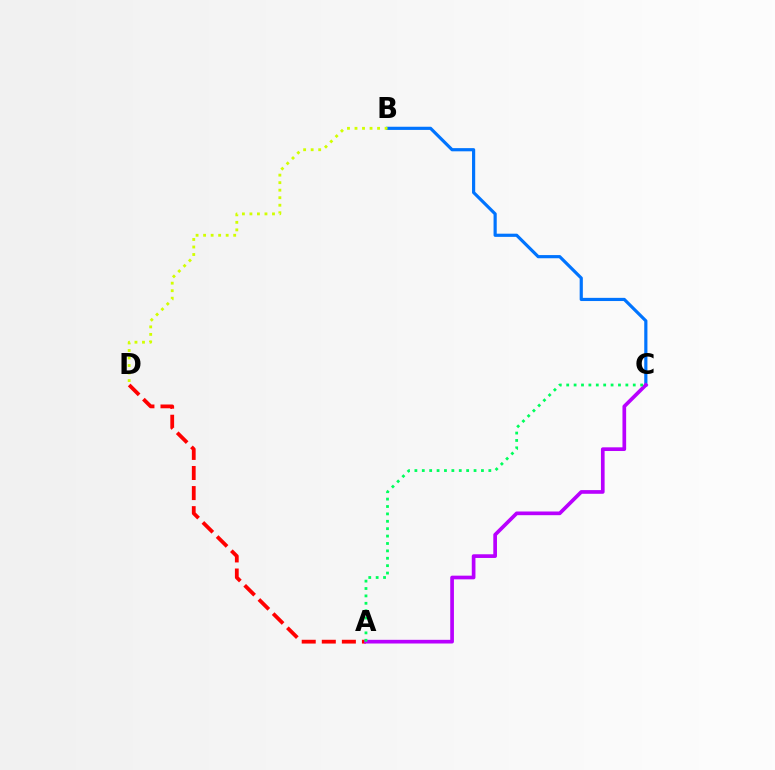{('A', 'D'): [{'color': '#ff0000', 'line_style': 'dashed', 'thickness': 2.73}], ('B', 'C'): [{'color': '#0074ff', 'line_style': 'solid', 'thickness': 2.29}], ('A', 'C'): [{'color': '#b900ff', 'line_style': 'solid', 'thickness': 2.65}, {'color': '#00ff5c', 'line_style': 'dotted', 'thickness': 2.01}], ('B', 'D'): [{'color': '#d1ff00', 'line_style': 'dotted', 'thickness': 2.04}]}